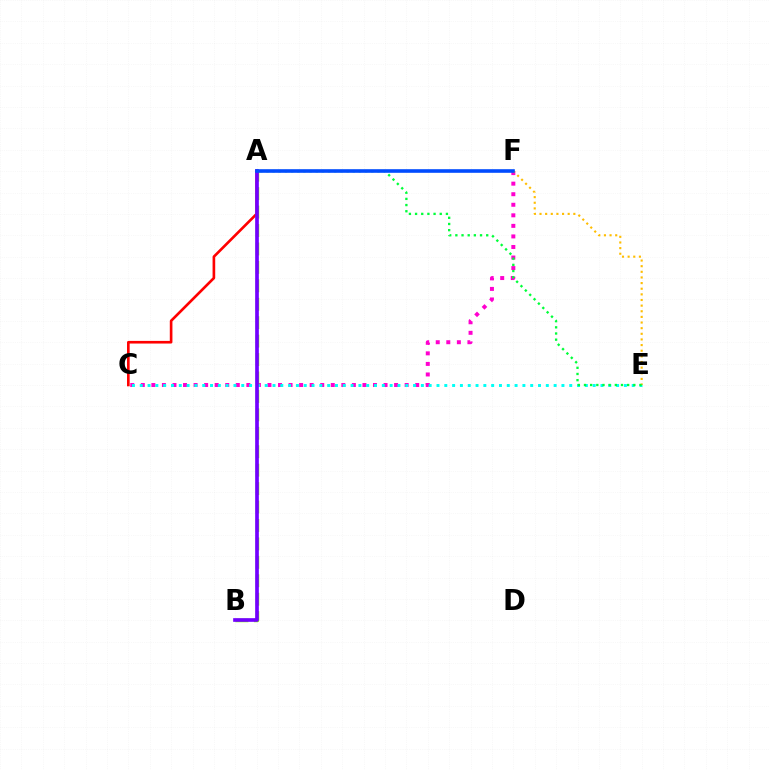{('C', 'F'): [{'color': '#ff00cf', 'line_style': 'dotted', 'thickness': 2.87}], ('C', 'E'): [{'color': '#00fff6', 'line_style': 'dotted', 'thickness': 2.12}], ('E', 'F'): [{'color': '#ffbd00', 'line_style': 'dotted', 'thickness': 1.53}], ('A', 'C'): [{'color': '#ff0000', 'line_style': 'solid', 'thickness': 1.9}], ('A', 'B'): [{'color': '#84ff00', 'line_style': 'dashed', 'thickness': 2.5}, {'color': '#7200ff', 'line_style': 'solid', 'thickness': 2.65}], ('A', 'E'): [{'color': '#00ff39', 'line_style': 'dotted', 'thickness': 1.68}], ('A', 'F'): [{'color': '#004bff', 'line_style': 'solid', 'thickness': 2.6}]}